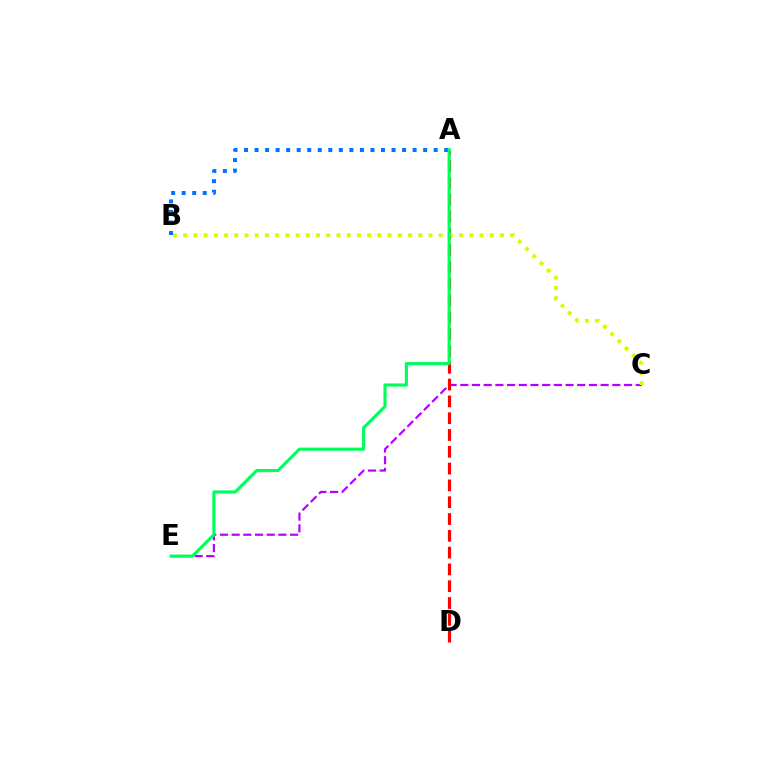{('C', 'E'): [{'color': '#b900ff', 'line_style': 'dashed', 'thickness': 1.59}], ('A', 'D'): [{'color': '#ff0000', 'line_style': 'dashed', 'thickness': 2.28}], ('B', 'C'): [{'color': '#d1ff00', 'line_style': 'dotted', 'thickness': 2.78}], ('A', 'B'): [{'color': '#0074ff', 'line_style': 'dotted', 'thickness': 2.86}], ('A', 'E'): [{'color': '#00ff5c', 'line_style': 'solid', 'thickness': 2.25}]}